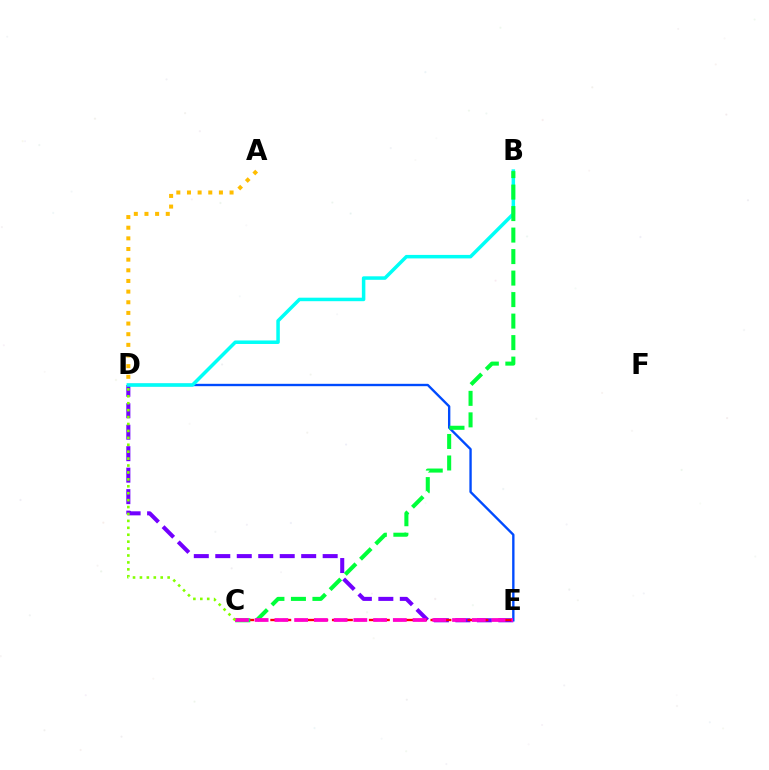{('D', 'E'): [{'color': '#7200ff', 'line_style': 'dashed', 'thickness': 2.92}, {'color': '#004bff', 'line_style': 'solid', 'thickness': 1.7}], ('B', 'D'): [{'color': '#00fff6', 'line_style': 'solid', 'thickness': 2.52}], ('C', 'E'): [{'color': '#ff0000', 'line_style': 'dashed', 'thickness': 1.67}, {'color': '#ff00cf', 'line_style': 'dashed', 'thickness': 2.68}], ('B', 'C'): [{'color': '#00ff39', 'line_style': 'dashed', 'thickness': 2.92}], ('C', 'D'): [{'color': '#84ff00', 'line_style': 'dotted', 'thickness': 1.88}], ('A', 'D'): [{'color': '#ffbd00', 'line_style': 'dotted', 'thickness': 2.89}]}